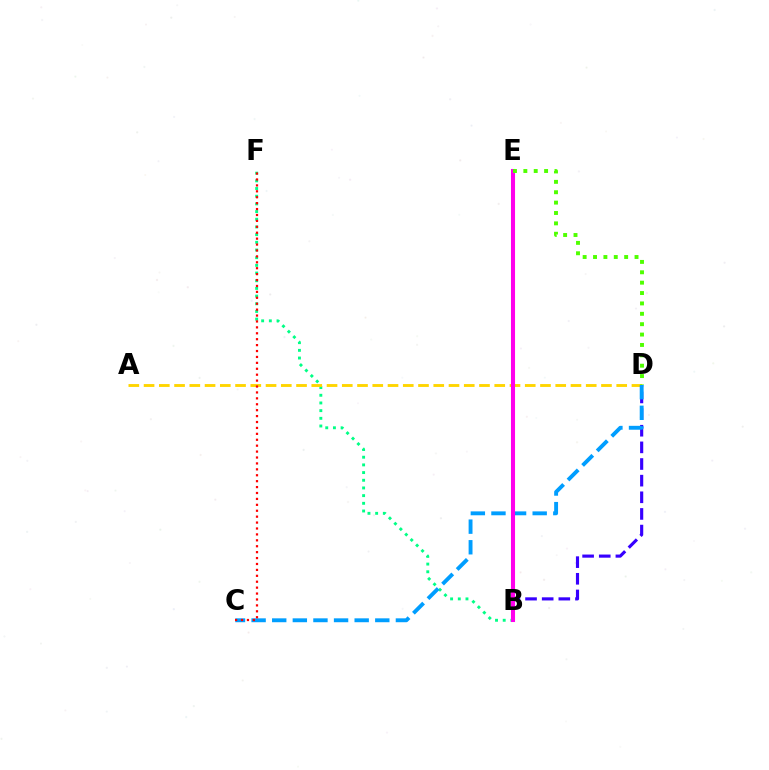{('B', 'F'): [{'color': '#00ff86', 'line_style': 'dotted', 'thickness': 2.09}], ('B', 'D'): [{'color': '#3700ff', 'line_style': 'dashed', 'thickness': 2.26}], ('A', 'D'): [{'color': '#ffd500', 'line_style': 'dashed', 'thickness': 2.07}], ('C', 'D'): [{'color': '#009eff', 'line_style': 'dashed', 'thickness': 2.8}], ('B', 'E'): [{'color': '#ff00ed', 'line_style': 'solid', 'thickness': 2.93}], ('D', 'E'): [{'color': '#4fff00', 'line_style': 'dotted', 'thickness': 2.82}], ('C', 'F'): [{'color': '#ff0000', 'line_style': 'dotted', 'thickness': 1.61}]}